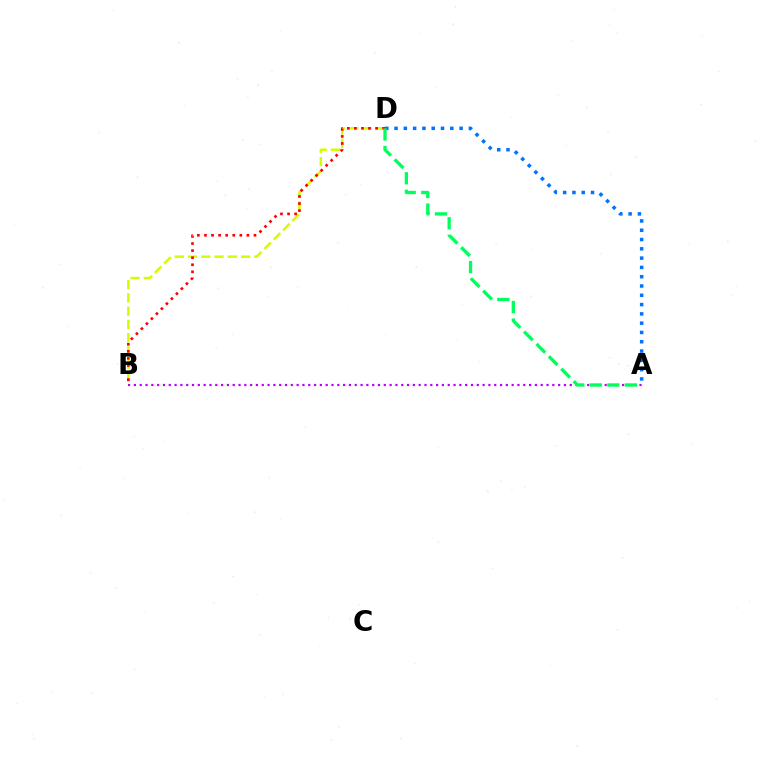{('B', 'D'): [{'color': '#d1ff00', 'line_style': 'dashed', 'thickness': 1.8}, {'color': '#ff0000', 'line_style': 'dotted', 'thickness': 1.92}], ('A', 'B'): [{'color': '#b900ff', 'line_style': 'dotted', 'thickness': 1.58}], ('A', 'D'): [{'color': '#0074ff', 'line_style': 'dotted', 'thickness': 2.53}, {'color': '#00ff5c', 'line_style': 'dashed', 'thickness': 2.38}]}